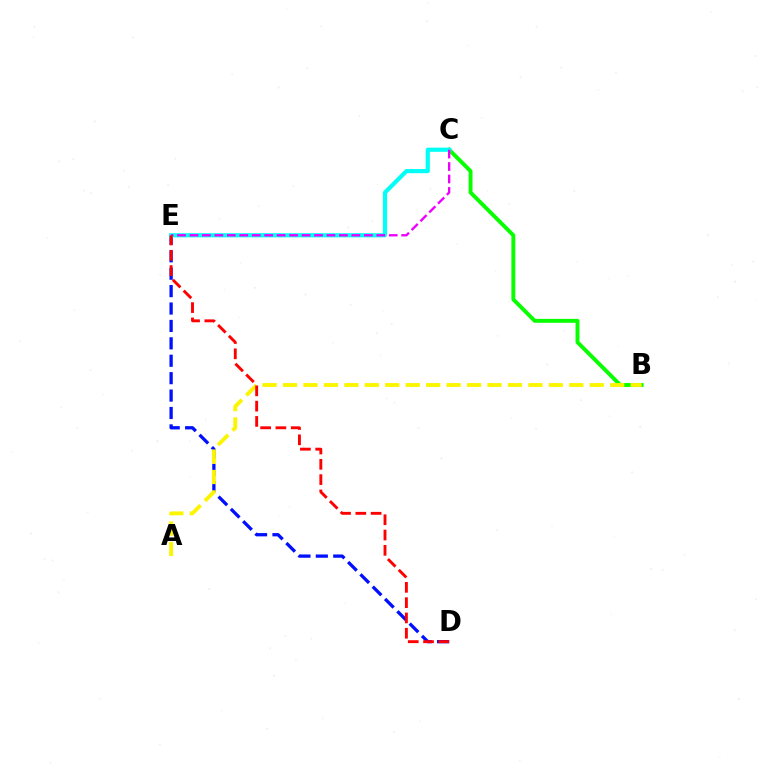{('D', 'E'): [{'color': '#0010ff', 'line_style': 'dashed', 'thickness': 2.37}, {'color': '#ff0000', 'line_style': 'dashed', 'thickness': 2.08}], ('B', 'C'): [{'color': '#08ff00', 'line_style': 'solid', 'thickness': 2.81}], ('C', 'E'): [{'color': '#00fff6', 'line_style': 'solid', 'thickness': 2.99}, {'color': '#ee00ff', 'line_style': 'dashed', 'thickness': 1.69}], ('A', 'B'): [{'color': '#fcf500', 'line_style': 'dashed', 'thickness': 2.78}]}